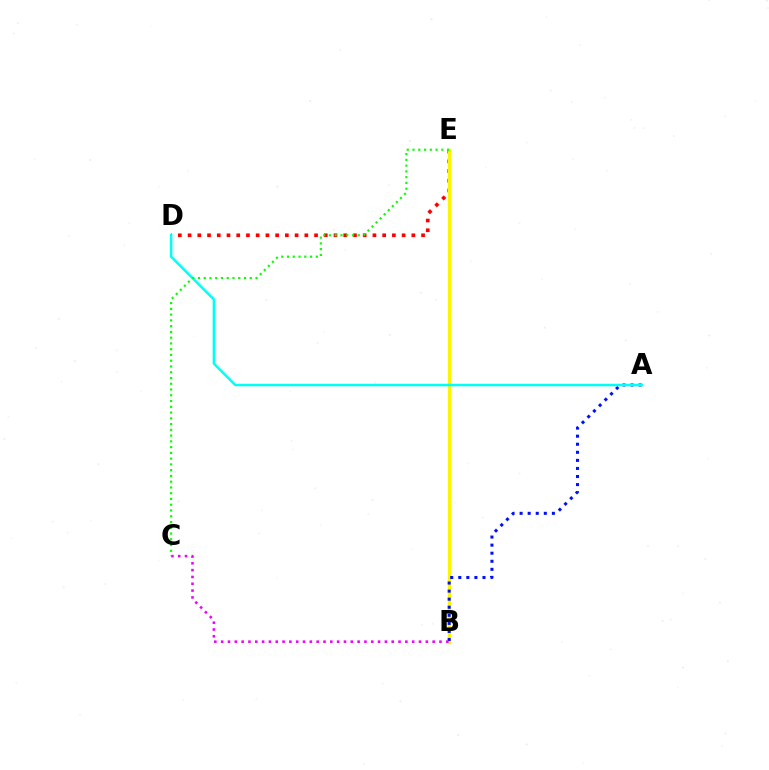{('D', 'E'): [{'color': '#ff0000', 'line_style': 'dotted', 'thickness': 2.64}], ('B', 'E'): [{'color': '#fcf500', 'line_style': 'solid', 'thickness': 2.44}], ('A', 'B'): [{'color': '#0010ff', 'line_style': 'dotted', 'thickness': 2.19}], ('A', 'D'): [{'color': '#00fff6', 'line_style': 'solid', 'thickness': 1.81}], ('B', 'C'): [{'color': '#ee00ff', 'line_style': 'dotted', 'thickness': 1.85}], ('C', 'E'): [{'color': '#08ff00', 'line_style': 'dotted', 'thickness': 1.57}]}